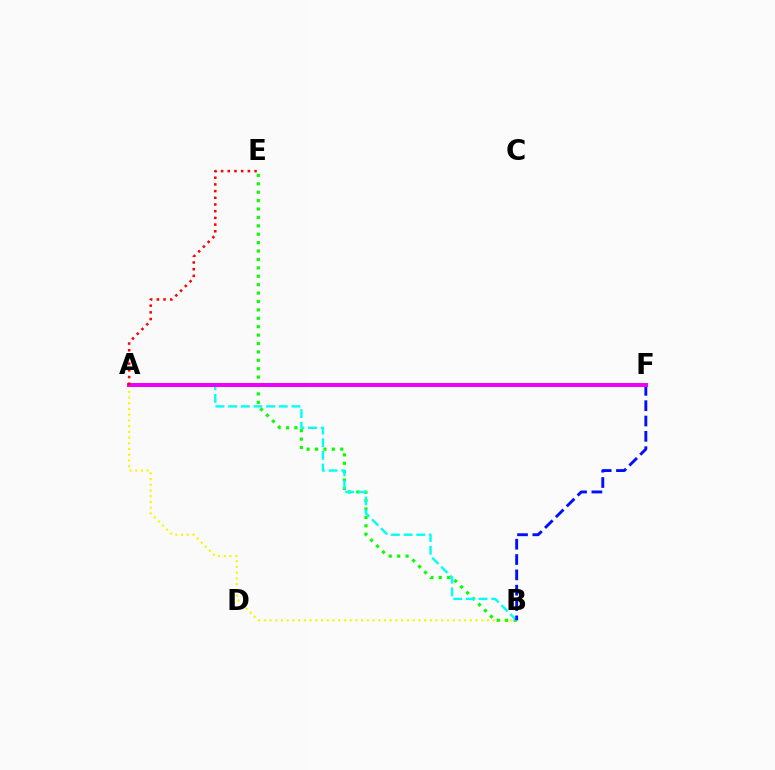{('A', 'B'): [{'color': '#fcf500', 'line_style': 'dotted', 'thickness': 1.56}, {'color': '#00fff6', 'line_style': 'dashed', 'thickness': 1.72}], ('B', 'E'): [{'color': '#08ff00', 'line_style': 'dotted', 'thickness': 2.28}], ('B', 'F'): [{'color': '#0010ff', 'line_style': 'dashed', 'thickness': 2.08}], ('A', 'F'): [{'color': '#ee00ff', 'line_style': 'solid', 'thickness': 2.88}], ('A', 'E'): [{'color': '#ff0000', 'line_style': 'dotted', 'thickness': 1.82}]}